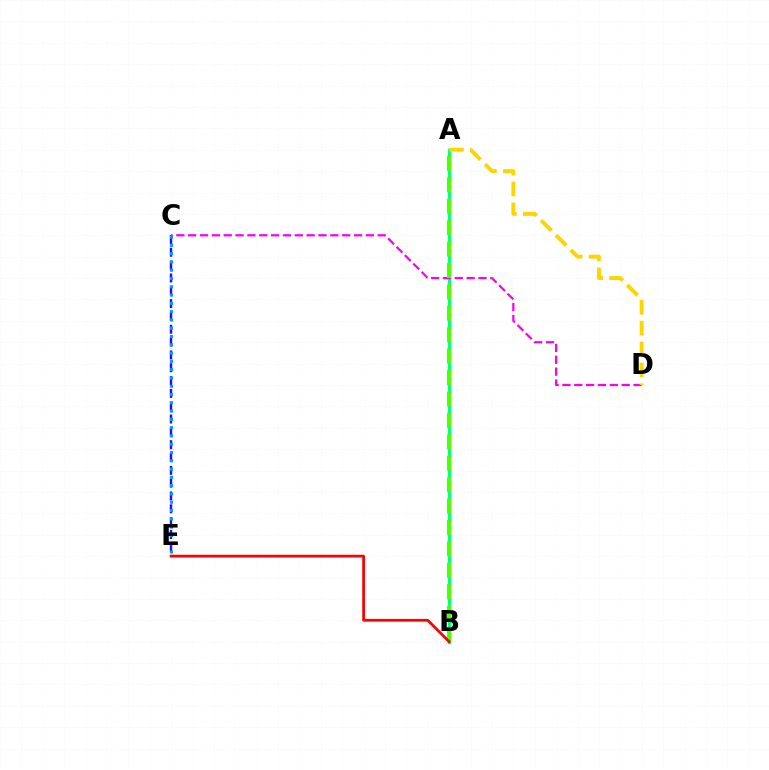{('A', 'B'): [{'color': '#00ff86', 'line_style': 'solid', 'thickness': 2.45}, {'color': '#4fff00', 'line_style': 'dashed', 'thickness': 2.91}], ('C', 'E'): [{'color': '#3700ff', 'line_style': 'dashed', 'thickness': 1.74}, {'color': '#009eff', 'line_style': 'dotted', 'thickness': 2.25}], ('C', 'D'): [{'color': '#ff00ed', 'line_style': 'dashed', 'thickness': 1.61}], ('B', 'E'): [{'color': '#ff0000', 'line_style': 'solid', 'thickness': 1.98}], ('A', 'D'): [{'color': '#ffd500', 'line_style': 'dashed', 'thickness': 2.84}]}